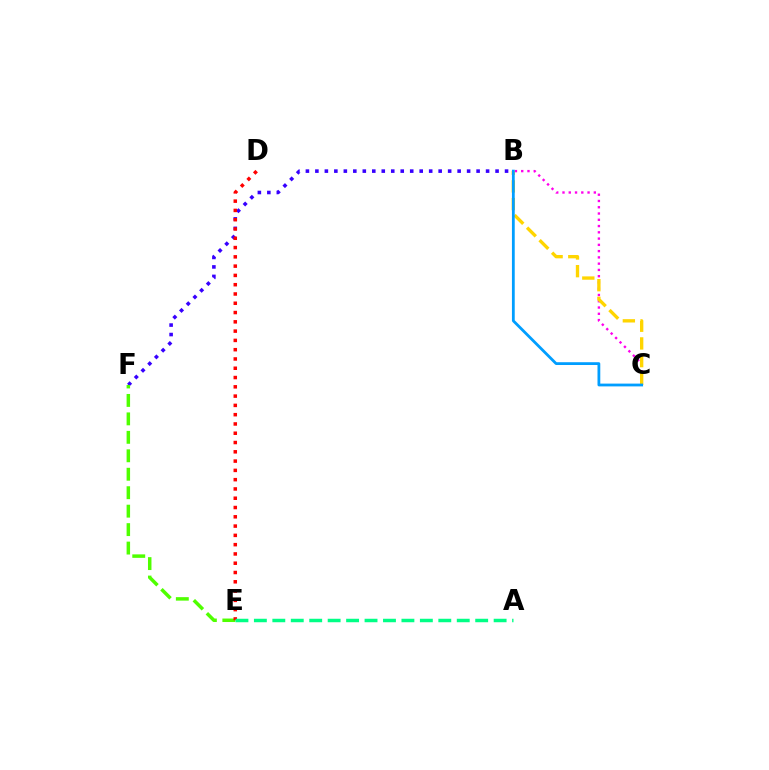{('B', 'F'): [{'color': '#3700ff', 'line_style': 'dotted', 'thickness': 2.58}], ('B', 'C'): [{'color': '#ff00ed', 'line_style': 'dotted', 'thickness': 1.7}, {'color': '#ffd500', 'line_style': 'dashed', 'thickness': 2.4}, {'color': '#009eff', 'line_style': 'solid', 'thickness': 2.01}], ('E', 'F'): [{'color': '#4fff00', 'line_style': 'dashed', 'thickness': 2.51}], ('D', 'E'): [{'color': '#ff0000', 'line_style': 'dotted', 'thickness': 2.52}], ('A', 'E'): [{'color': '#00ff86', 'line_style': 'dashed', 'thickness': 2.51}]}